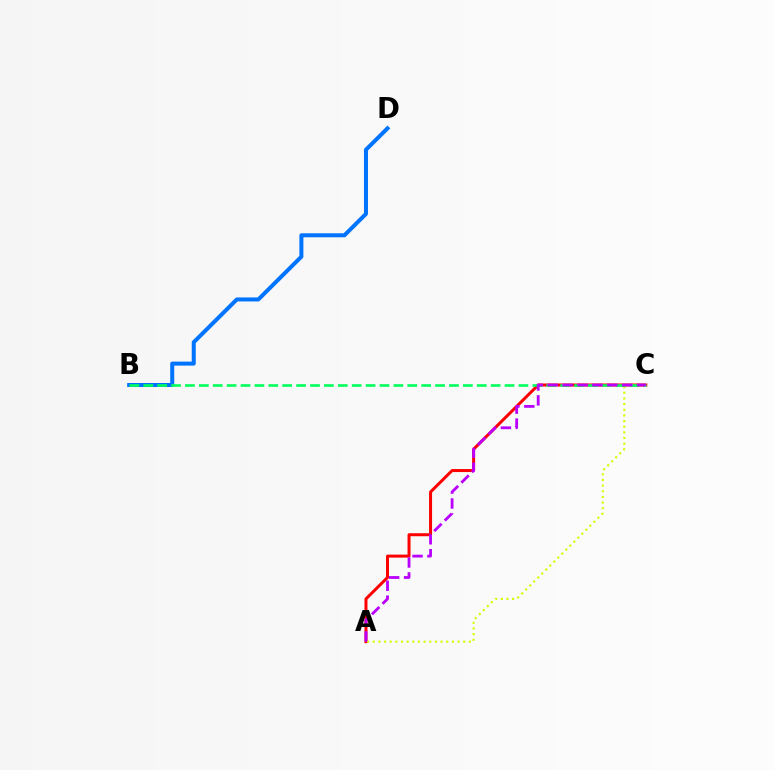{('A', 'C'): [{'color': '#ff0000', 'line_style': 'solid', 'thickness': 2.16}, {'color': '#d1ff00', 'line_style': 'dotted', 'thickness': 1.54}, {'color': '#b900ff', 'line_style': 'dashed', 'thickness': 2.03}], ('B', 'D'): [{'color': '#0074ff', 'line_style': 'solid', 'thickness': 2.89}], ('B', 'C'): [{'color': '#00ff5c', 'line_style': 'dashed', 'thickness': 1.89}]}